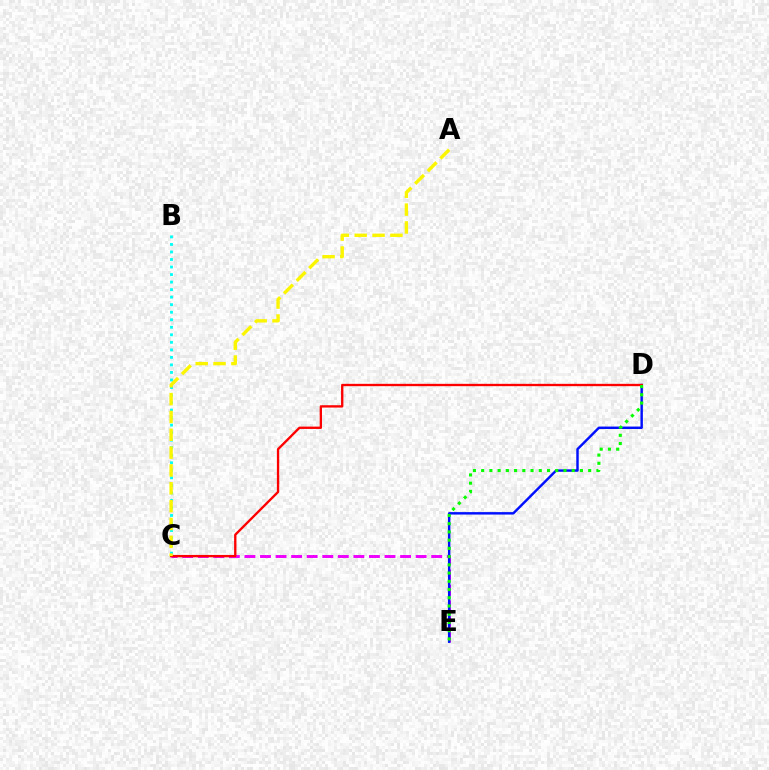{('C', 'E'): [{'color': '#ee00ff', 'line_style': 'dashed', 'thickness': 2.11}], ('D', 'E'): [{'color': '#0010ff', 'line_style': 'solid', 'thickness': 1.76}, {'color': '#08ff00', 'line_style': 'dotted', 'thickness': 2.24}], ('B', 'C'): [{'color': '#00fff6', 'line_style': 'dotted', 'thickness': 2.05}], ('C', 'D'): [{'color': '#ff0000', 'line_style': 'solid', 'thickness': 1.68}], ('A', 'C'): [{'color': '#fcf500', 'line_style': 'dashed', 'thickness': 2.42}]}